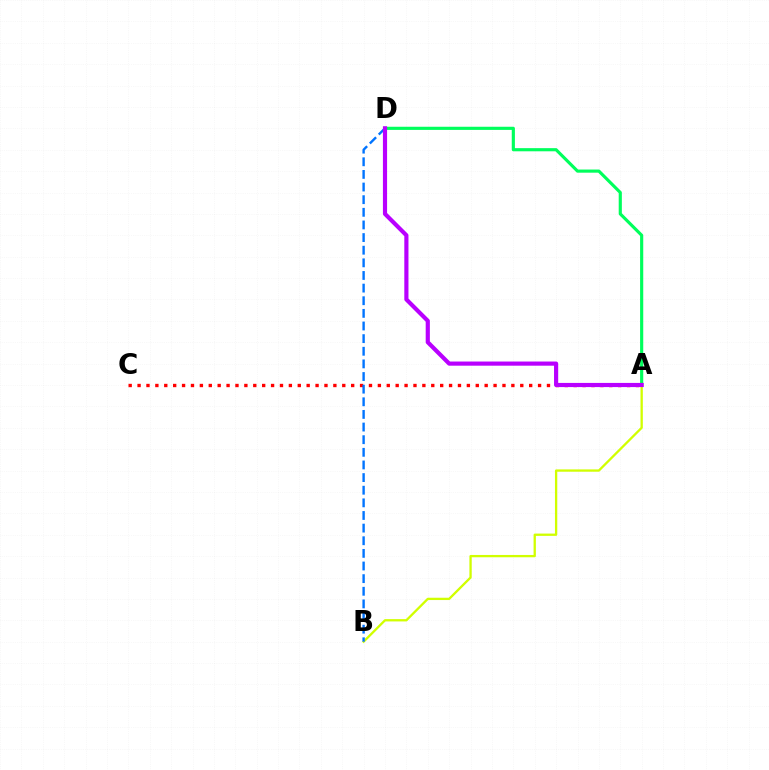{('A', 'C'): [{'color': '#ff0000', 'line_style': 'dotted', 'thickness': 2.42}], ('A', 'B'): [{'color': '#d1ff00', 'line_style': 'solid', 'thickness': 1.66}], ('B', 'D'): [{'color': '#0074ff', 'line_style': 'dashed', 'thickness': 1.72}], ('A', 'D'): [{'color': '#00ff5c', 'line_style': 'solid', 'thickness': 2.27}, {'color': '#b900ff', 'line_style': 'solid', 'thickness': 3.0}]}